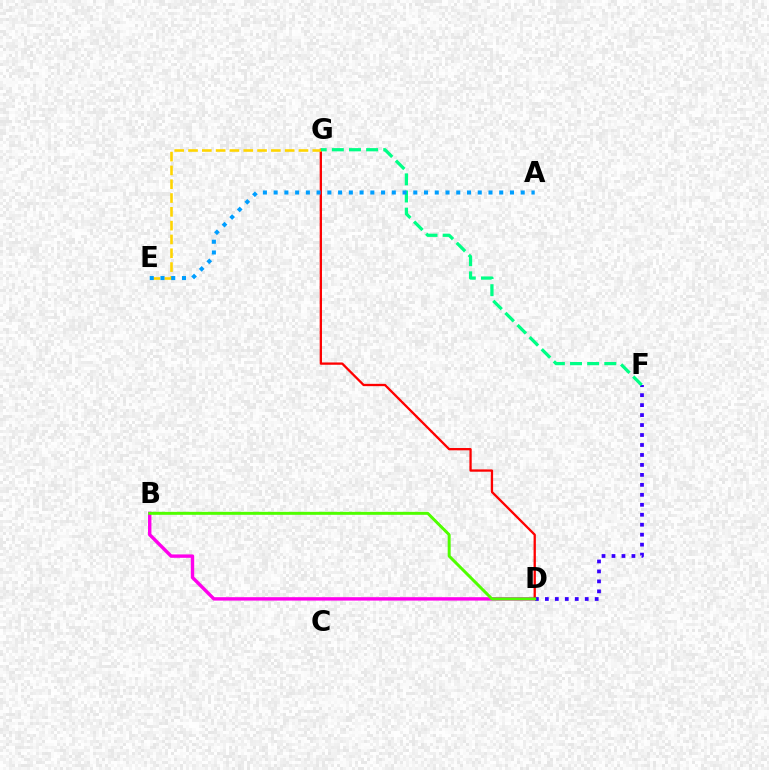{('B', 'D'): [{'color': '#ff00ed', 'line_style': 'solid', 'thickness': 2.45}, {'color': '#4fff00', 'line_style': 'solid', 'thickness': 2.14}], ('D', 'G'): [{'color': '#ff0000', 'line_style': 'solid', 'thickness': 1.66}], ('D', 'F'): [{'color': '#3700ff', 'line_style': 'dotted', 'thickness': 2.71}], ('E', 'G'): [{'color': '#ffd500', 'line_style': 'dashed', 'thickness': 1.88}], ('F', 'G'): [{'color': '#00ff86', 'line_style': 'dashed', 'thickness': 2.33}], ('A', 'E'): [{'color': '#009eff', 'line_style': 'dotted', 'thickness': 2.92}]}